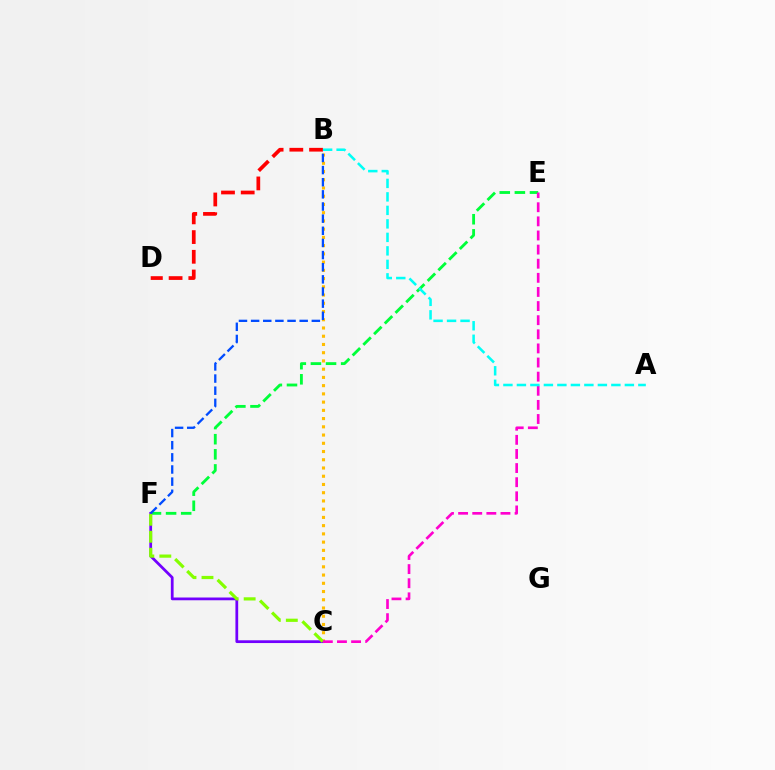{('B', 'C'): [{'color': '#ffbd00', 'line_style': 'dotted', 'thickness': 2.24}], ('E', 'F'): [{'color': '#00ff39', 'line_style': 'dashed', 'thickness': 2.05}], ('C', 'F'): [{'color': '#7200ff', 'line_style': 'solid', 'thickness': 1.99}, {'color': '#84ff00', 'line_style': 'dashed', 'thickness': 2.31}], ('C', 'E'): [{'color': '#ff00cf', 'line_style': 'dashed', 'thickness': 1.92}], ('B', 'F'): [{'color': '#004bff', 'line_style': 'dashed', 'thickness': 1.65}], ('B', 'D'): [{'color': '#ff0000', 'line_style': 'dashed', 'thickness': 2.68}], ('A', 'B'): [{'color': '#00fff6', 'line_style': 'dashed', 'thickness': 1.83}]}